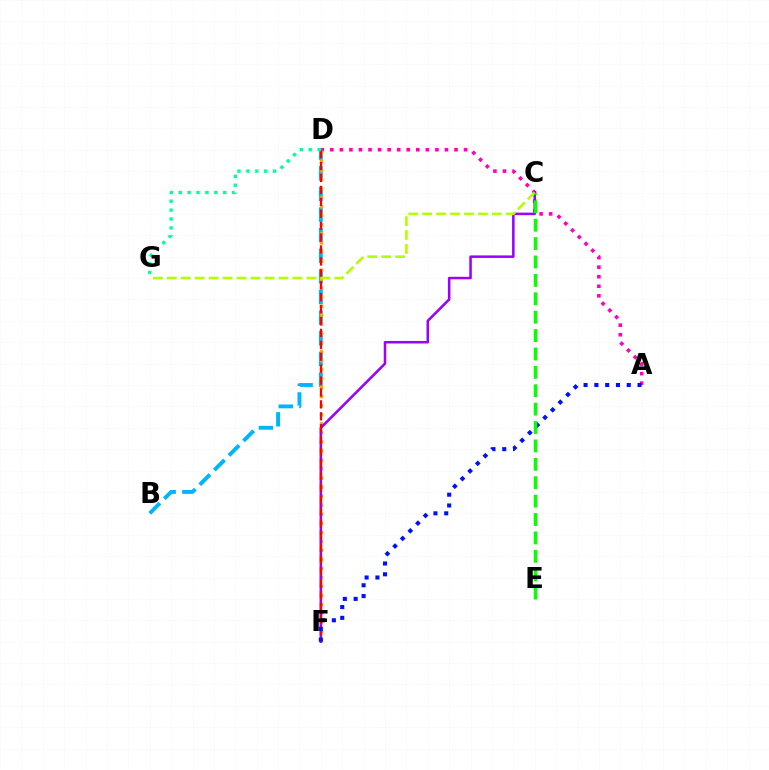{('A', 'D'): [{'color': '#ff00bd', 'line_style': 'dotted', 'thickness': 2.6}], ('B', 'D'): [{'color': '#00b5ff', 'line_style': 'dashed', 'thickness': 2.8}], ('D', 'F'): [{'color': '#ffa500', 'line_style': 'dotted', 'thickness': 2.46}, {'color': '#ff0000', 'line_style': 'dashed', 'thickness': 1.62}], ('C', 'F'): [{'color': '#9b00ff', 'line_style': 'solid', 'thickness': 1.82}], ('A', 'F'): [{'color': '#0010ff', 'line_style': 'dotted', 'thickness': 2.93}], ('C', 'G'): [{'color': '#b3ff00', 'line_style': 'dashed', 'thickness': 1.9}], ('D', 'G'): [{'color': '#00ff9d', 'line_style': 'dotted', 'thickness': 2.42}], ('C', 'E'): [{'color': '#08ff00', 'line_style': 'dashed', 'thickness': 2.5}]}